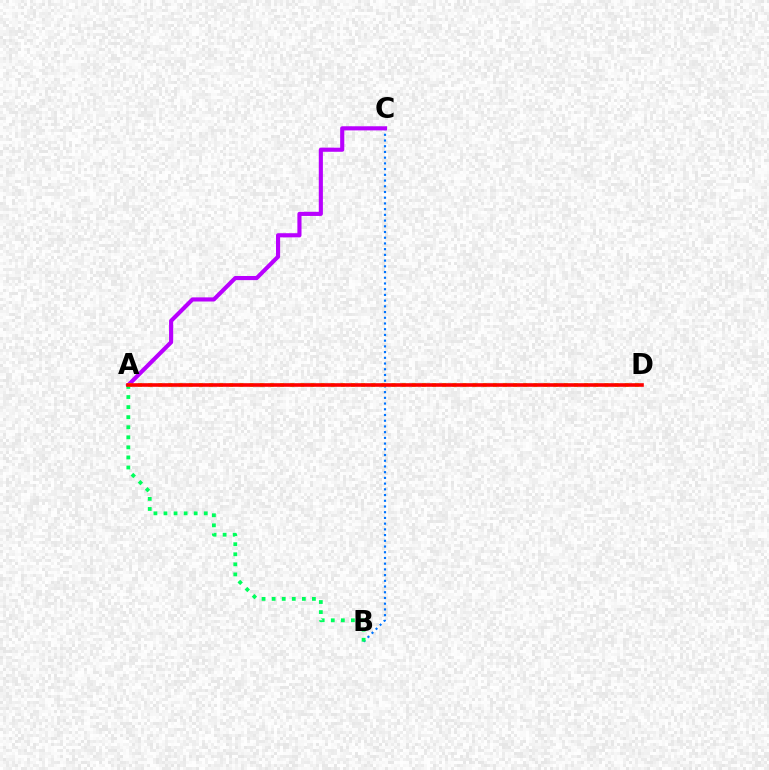{('B', 'C'): [{'color': '#0074ff', 'line_style': 'dotted', 'thickness': 1.55}], ('A', 'C'): [{'color': '#b900ff', 'line_style': 'solid', 'thickness': 2.97}], ('A', 'B'): [{'color': '#00ff5c', 'line_style': 'dotted', 'thickness': 2.73}], ('A', 'D'): [{'color': '#d1ff00', 'line_style': 'dotted', 'thickness': 2.75}, {'color': '#ff0000', 'line_style': 'solid', 'thickness': 2.59}]}